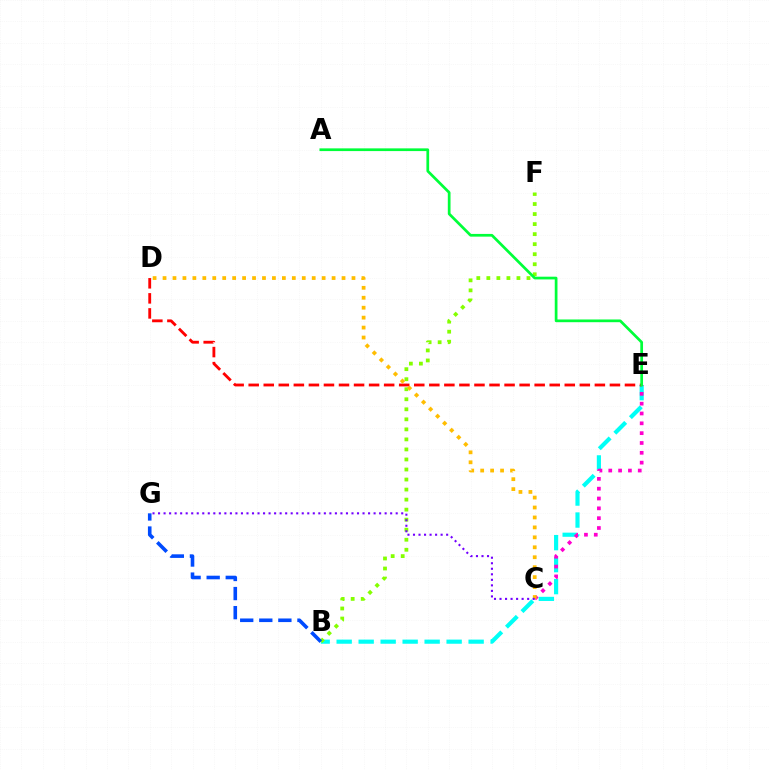{('B', 'E'): [{'color': '#00fff6', 'line_style': 'dashed', 'thickness': 2.99}], ('C', 'E'): [{'color': '#ff00cf', 'line_style': 'dotted', 'thickness': 2.67}], ('B', 'F'): [{'color': '#84ff00', 'line_style': 'dotted', 'thickness': 2.73}], ('B', 'G'): [{'color': '#004bff', 'line_style': 'dashed', 'thickness': 2.59}], ('D', 'E'): [{'color': '#ff0000', 'line_style': 'dashed', 'thickness': 2.04}], ('C', 'D'): [{'color': '#ffbd00', 'line_style': 'dotted', 'thickness': 2.7}], ('C', 'G'): [{'color': '#7200ff', 'line_style': 'dotted', 'thickness': 1.5}], ('A', 'E'): [{'color': '#00ff39', 'line_style': 'solid', 'thickness': 1.96}]}